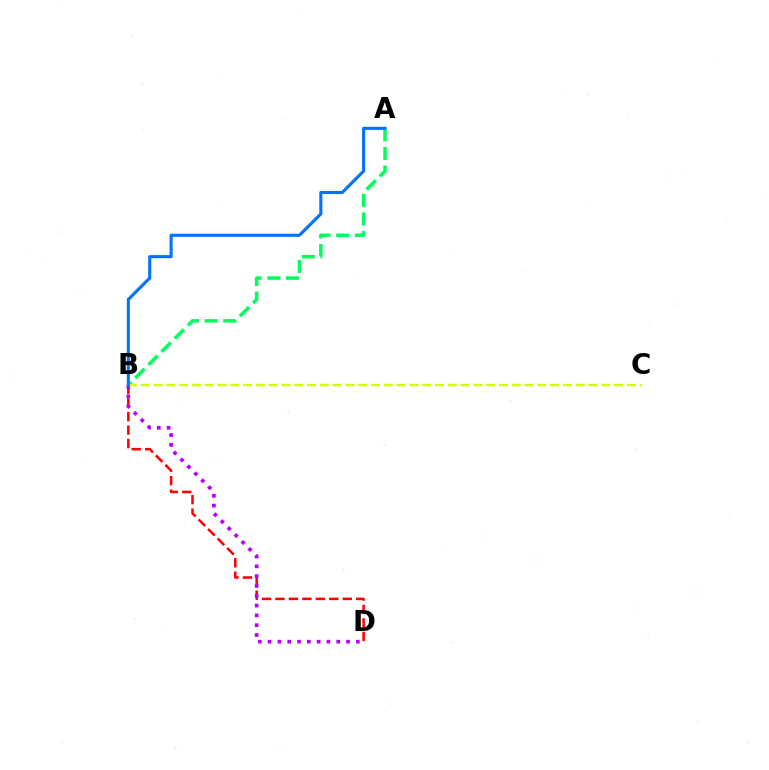{('A', 'B'): [{'color': '#00ff5c', 'line_style': 'dashed', 'thickness': 2.53}, {'color': '#0074ff', 'line_style': 'solid', 'thickness': 2.23}], ('B', 'D'): [{'color': '#ff0000', 'line_style': 'dashed', 'thickness': 1.83}, {'color': '#b900ff', 'line_style': 'dotted', 'thickness': 2.66}], ('B', 'C'): [{'color': '#d1ff00', 'line_style': 'dashed', 'thickness': 1.74}]}